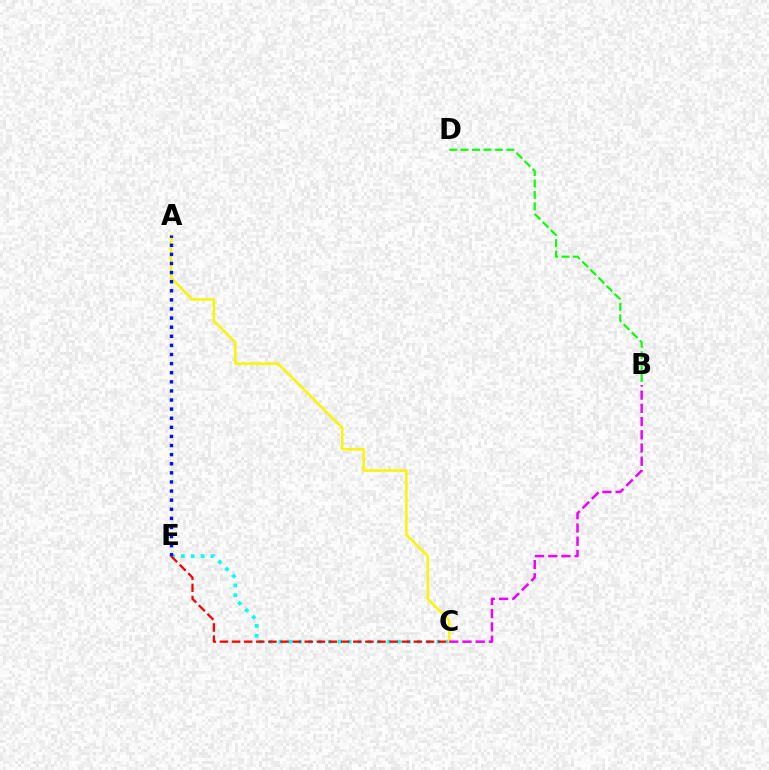{('B', 'D'): [{'color': '#08ff00', 'line_style': 'dashed', 'thickness': 1.55}], ('C', 'E'): [{'color': '#00fff6', 'line_style': 'dotted', 'thickness': 2.68}, {'color': '#ff0000', 'line_style': 'dashed', 'thickness': 1.65}], ('A', 'C'): [{'color': '#fcf500', 'line_style': 'solid', 'thickness': 1.8}], ('A', 'E'): [{'color': '#0010ff', 'line_style': 'dotted', 'thickness': 2.47}], ('B', 'C'): [{'color': '#ee00ff', 'line_style': 'dashed', 'thickness': 1.8}]}